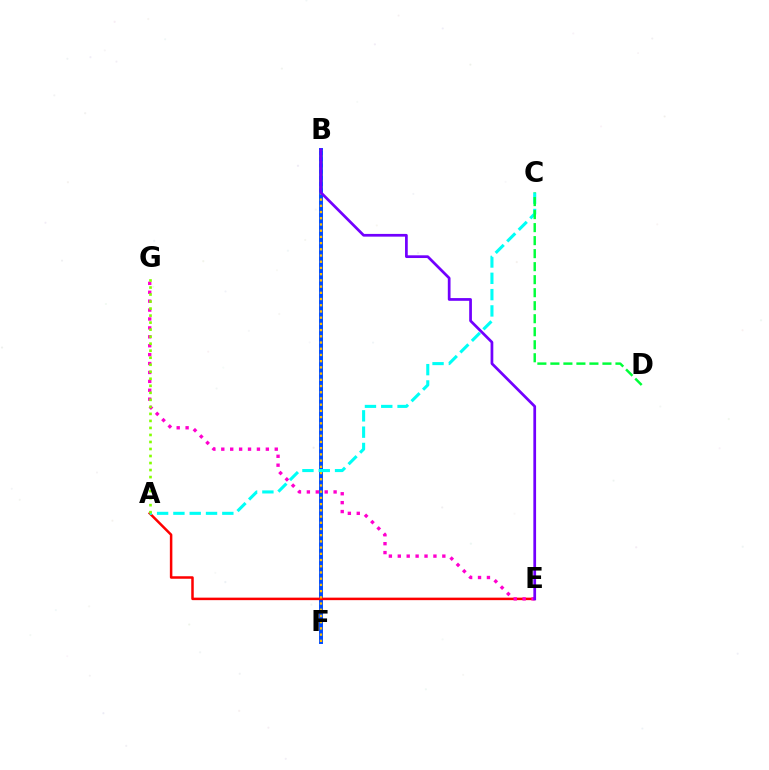{('B', 'F'): [{'color': '#004bff', 'line_style': 'solid', 'thickness': 2.85}, {'color': '#ffbd00', 'line_style': 'dotted', 'thickness': 1.69}], ('A', 'E'): [{'color': '#ff0000', 'line_style': 'solid', 'thickness': 1.81}], ('E', 'G'): [{'color': '#ff00cf', 'line_style': 'dotted', 'thickness': 2.42}], ('A', 'C'): [{'color': '#00fff6', 'line_style': 'dashed', 'thickness': 2.22}], ('A', 'G'): [{'color': '#84ff00', 'line_style': 'dotted', 'thickness': 1.91}], ('C', 'D'): [{'color': '#00ff39', 'line_style': 'dashed', 'thickness': 1.77}], ('B', 'E'): [{'color': '#7200ff', 'line_style': 'solid', 'thickness': 1.96}]}